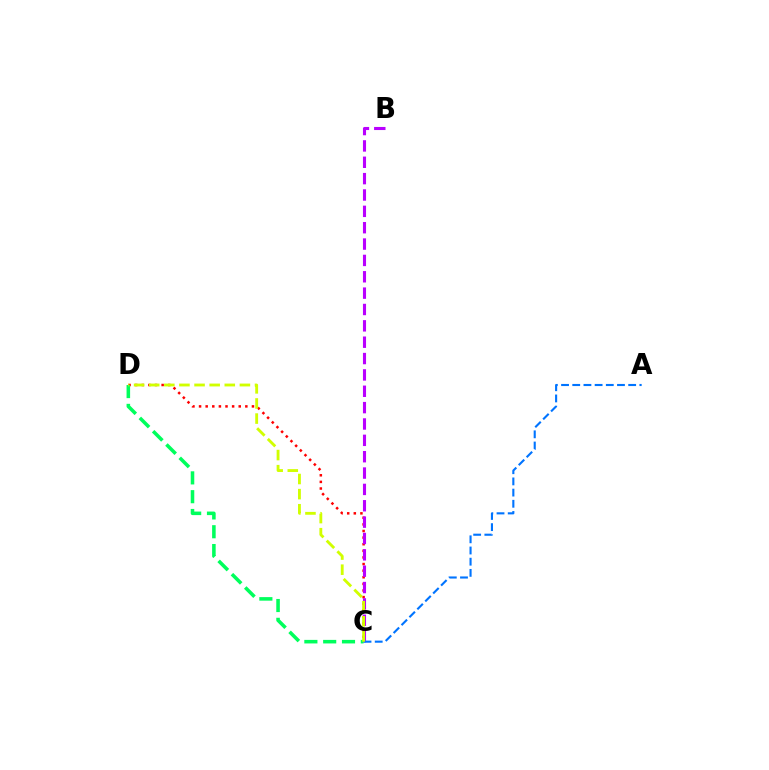{('C', 'D'): [{'color': '#ff0000', 'line_style': 'dotted', 'thickness': 1.8}, {'color': '#00ff5c', 'line_style': 'dashed', 'thickness': 2.56}, {'color': '#d1ff00', 'line_style': 'dashed', 'thickness': 2.05}], ('B', 'C'): [{'color': '#b900ff', 'line_style': 'dashed', 'thickness': 2.22}], ('A', 'C'): [{'color': '#0074ff', 'line_style': 'dashed', 'thickness': 1.52}]}